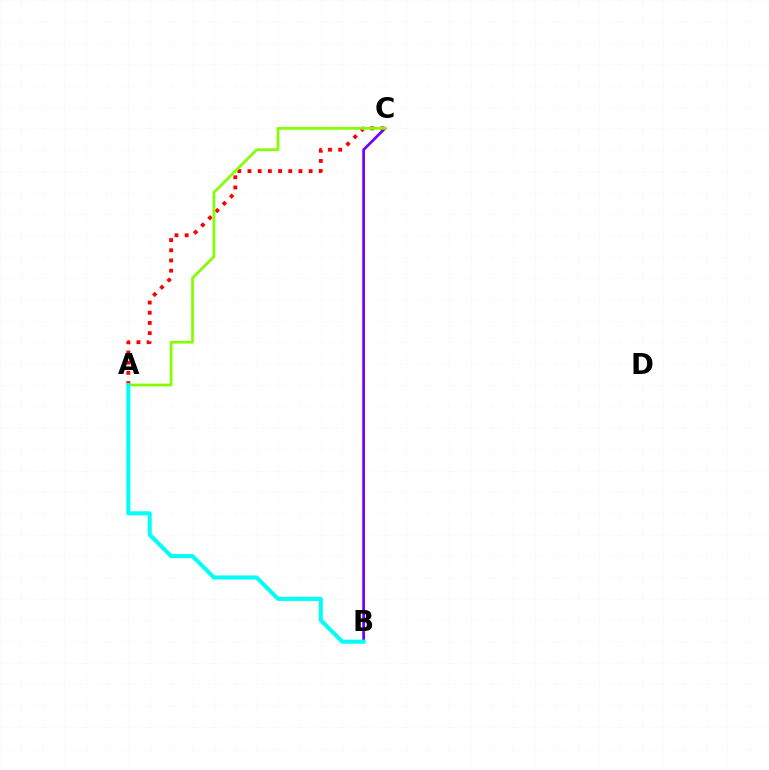{('A', 'C'): [{'color': '#ff0000', 'line_style': 'dotted', 'thickness': 2.77}, {'color': '#84ff00', 'line_style': 'solid', 'thickness': 1.97}], ('B', 'C'): [{'color': '#7200ff', 'line_style': 'solid', 'thickness': 1.97}], ('A', 'B'): [{'color': '#00fff6', 'line_style': 'solid', 'thickness': 2.91}]}